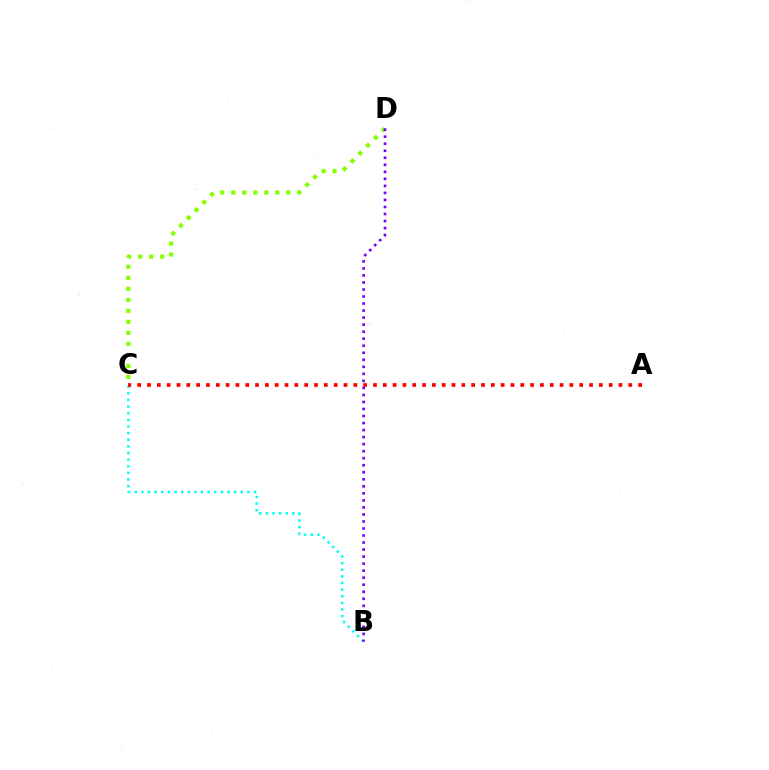{('C', 'D'): [{'color': '#84ff00', 'line_style': 'dotted', 'thickness': 2.99}], ('B', 'C'): [{'color': '#00fff6', 'line_style': 'dotted', 'thickness': 1.8}], ('B', 'D'): [{'color': '#7200ff', 'line_style': 'dotted', 'thickness': 1.91}], ('A', 'C'): [{'color': '#ff0000', 'line_style': 'dotted', 'thickness': 2.67}]}